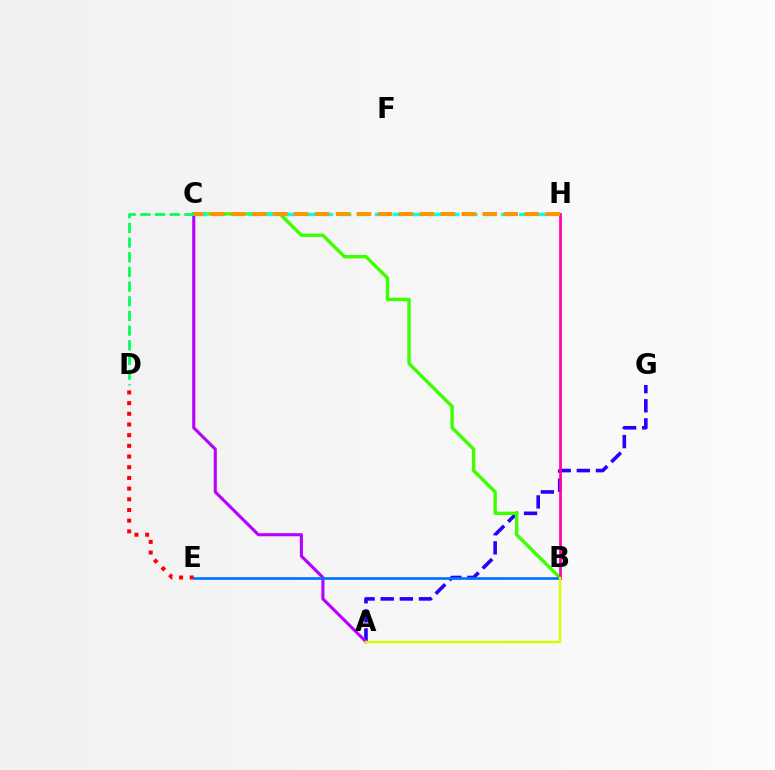{('A', 'G'): [{'color': '#2500ff', 'line_style': 'dashed', 'thickness': 2.6}], ('A', 'C'): [{'color': '#b900ff', 'line_style': 'solid', 'thickness': 2.23}], ('B', 'C'): [{'color': '#3dff00', 'line_style': 'solid', 'thickness': 2.45}], ('C', 'H'): [{'color': '#00fff6', 'line_style': 'dashed', 'thickness': 2.45}, {'color': '#ff9400', 'line_style': 'dashed', 'thickness': 2.85}], ('D', 'E'): [{'color': '#ff0000', 'line_style': 'dotted', 'thickness': 2.9}], ('B', 'E'): [{'color': '#0074ff', 'line_style': 'solid', 'thickness': 1.93}], ('B', 'H'): [{'color': '#ff00ac', 'line_style': 'solid', 'thickness': 1.95}], ('C', 'D'): [{'color': '#00ff5c', 'line_style': 'dashed', 'thickness': 1.99}], ('A', 'B'): [{'color': '#d1ff00', 'line_style': 'solid', 'thickness': 1.77}]}